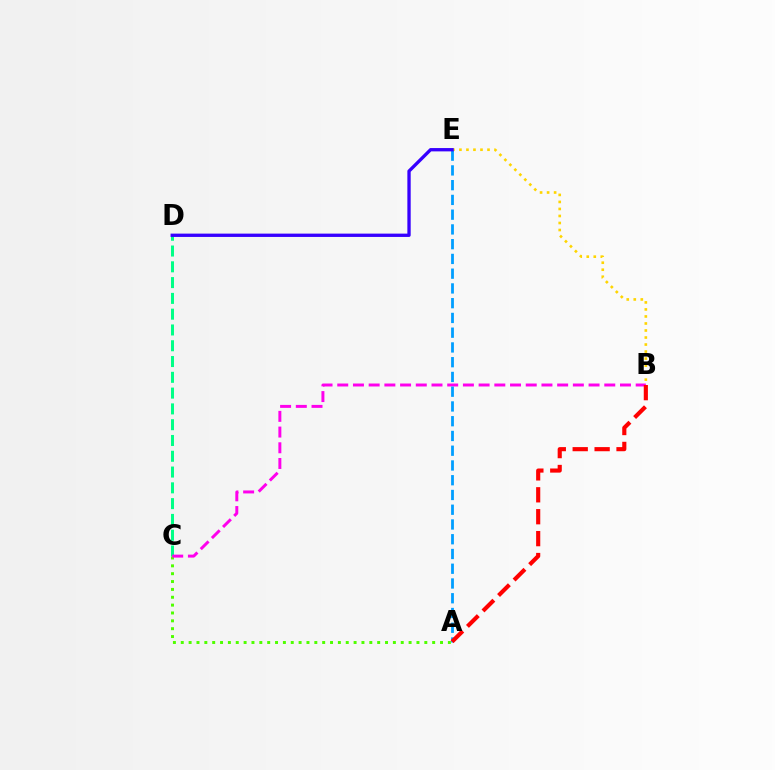{('C', 'D'): [{'color': '#00ff86', 'line_style': 'dashed', 'thickness': 2.14}], ('B', 'E'): [{'color': '#ffd500', 'line_style': 'dotted', 'thickness': 1.91}], ('A', 'C'): [{'color': '#4fff00', 'line_style': 'dotted', 'thickness': 2.13}], ('B', 'C'): [{'color': '#ff00ed', 'line_style': 'dashed', 'thickness': 2.13}], ('A', 'E'): [{'color': '#009eff', 'line_style': 'dashed', 'thickness': 2.0}], ('A', 'B'): [{'color': '#ff0000', 'line_style': 'dashed', 'thickness': 2.98}], ('D', 'E'): [{'color': '#3700ff', 'line_style': 'solid', 'thickness': 2.39}]}